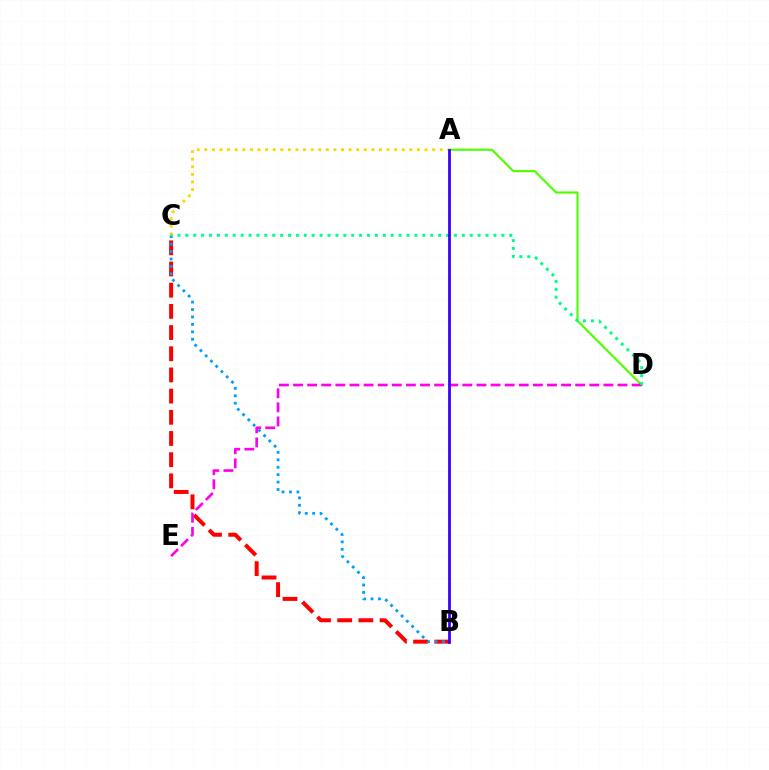{('B', 'C'): [{'color': '#ff0000', 'line_style': 'dashed', 'thickness': 2.88}, {'color': '#009eff', 'line_style': 'dotted', 'thickness': 2.02}], ('A', 'D'): [{'color': '#4fff00', 'line_style': 'solid', 'thickness': 1.55}], ('A', 'C'): [{'color': '#ffd500', 'line_style': 'dotted', 'thickness': 2.06}], ('D', 'E'): [{'color': '#ff00ed', 'line_style': 'dashed', 'thickness': 1.92}], ('C', 'D'): [{'color': '#00ff86', 'line_style': 'dotted', 'thickness': 2.15}], ('A', 'B'): [{'color': '#3700ff', 'line_style': 'solid', 'thickness': 2.0}]}